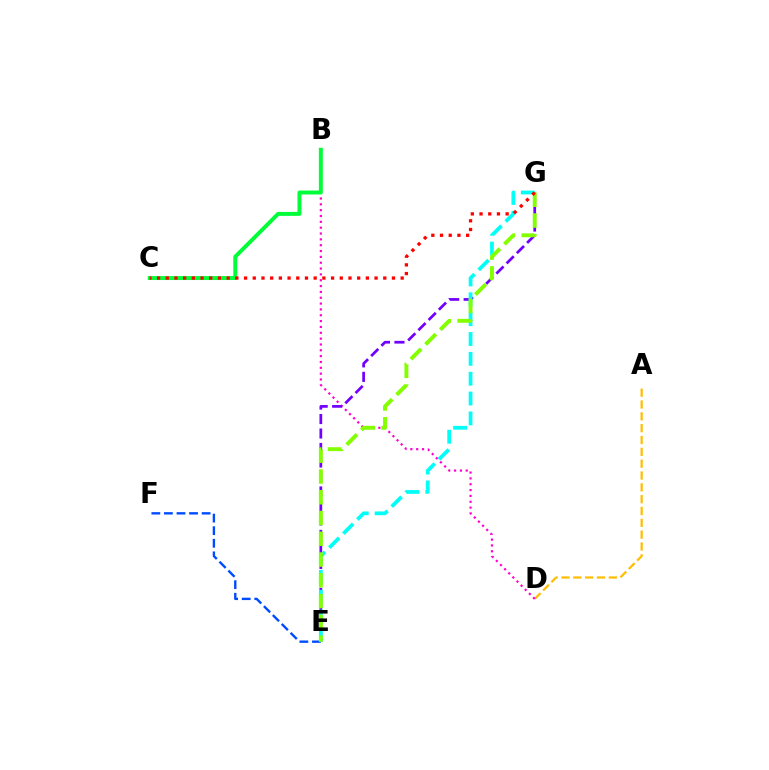{('E', 'F'): [{'color': '#004bff', 'line_style': 'dashed', 'thickness': 1.71}], ('A', 'D'): [{'color': '#ffbd00', 'line_style': 'dashed', 'thickness': 1.61}], ('B', 'D'): [{'color': '#ff00cf', 'line_style': 'dotted', 'thickness': 1.59}], ('E', 'G'): [{'color': '#7200ff', 'line_style': 'dashed', 'thickness': 1.97}, {'color': '#00fff6', 'line_style': 'dashed', 'thickness': 2.7}, {'color': '#84ff00', 'line_style': 'dashed', 'thickness': 2.82}], ('B', 'C'): [{'color': '#00ff39', 'line_style': 'solid', 'thickness': 2.85}], ('C', 'G'): [{'color': '#ff0000', 'line_style': 'dotted', 'thickness': 2.36}]}